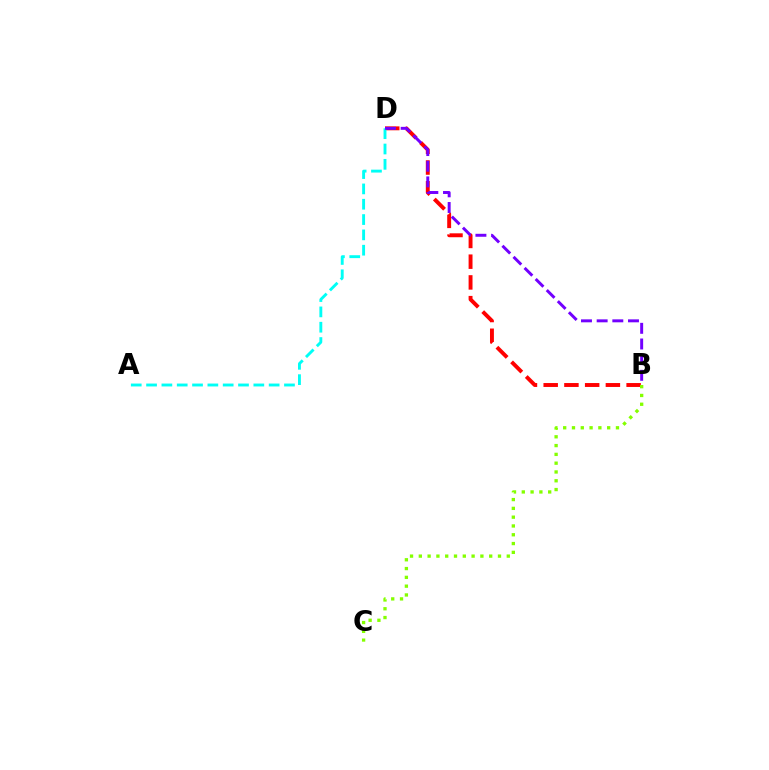{('B', 'D'): [{'color': '#ff0000', 'line_style': 'dashed', 'thickness': 2.82}, {'color': '#7200ff', 'line_style': 'dashed', 'thickness': 2.13}], ('A', 'D'): [{'color': '#00fff6', 'line_style': 'dashed', 'thickness': 2.08}], ('B', 'C'): [{'color': '#84ff00', 'line_style': 'dotted', 'thickness': 2.39}]}